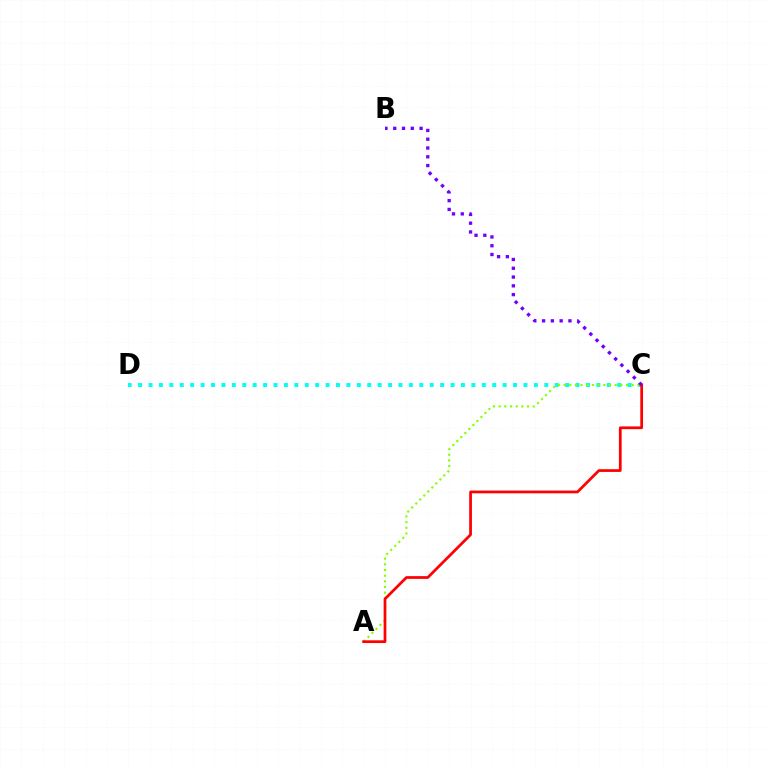{('C', 'D'): [{'color': '#00fff6', 'line_style': 'dotted', 'thickness': 2.83}], ('A', 'C'): [{'color': '#84ff00', 'line_style': 'dotted', 'thickness': 1.54}, {'color': '#ff0000', 'line_style': 'solid', 'thickness': 1.97}], ('B', 'C'): [{'color': '#7200ff', 'line_style': 'dotted', 'thickness': 2.39}]}